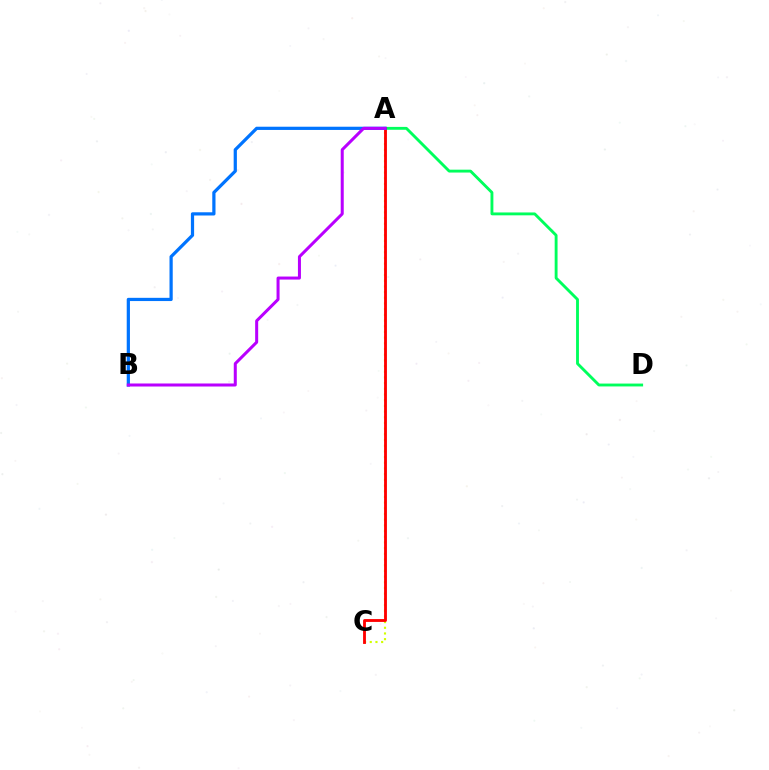{('A', 'C'): [{'color': '#d1ff00', 'line_style': 'dotted', 'thickness': 1.55}, {'color': '#ff0000', 'line_style': 'solid', 'thickness': 2.05}], ('A', 'D'): [{'color': '#00ff5c', 'line_style': 'solid', 'thickness': 2.07}], ('A', 'B'): [{'color': '#0074ff', 'line_style': 'solid', 'thickness': 2.32}, {'color': '#b900ff', 'line_style': 'solid', 'thickness': 2.17}]}